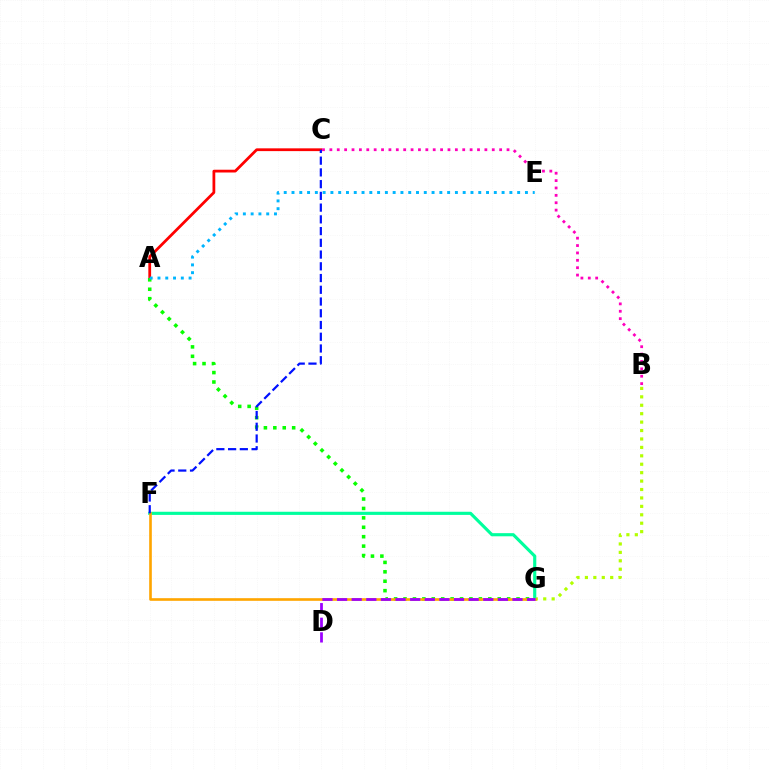{('B', 'G'): [{'color': '#b3ff00', 'line_style': 'dotted', 'thickness': 2.29}], ('A', 'C'): [{'color': '#ff0000', 'line_style': 'solid', 'thickness': 1.99}], ('F', 'G'): [{'color': '#00ff9d', 'line_style': 'solid', 'thickness': 2.26}, {'color': '#ffa500', 'line_style': 'solid', 'thickness': 1.9}], ('B', 'C'): [{'color': '#ff00bd', 'line_style': 'dotted', 'thickness': 2.01}], ('A', 'G'): [{'color': '#08ff00', 'line_style': 'dotted', 'thickness': 2.56}], ('D', 'G'): [{'color': '#9b00ff', 'line_style': 'dashed', 'thickness': 1.99}], ('C', 'F'): [{'color': '#0010ff', 'line_style': 'dashed', 'thickness': 1.59}], ('A', 'E'): [{'color': '#00b5ff', 'line_style': 'dotted', 'thickness': 2.11}]}